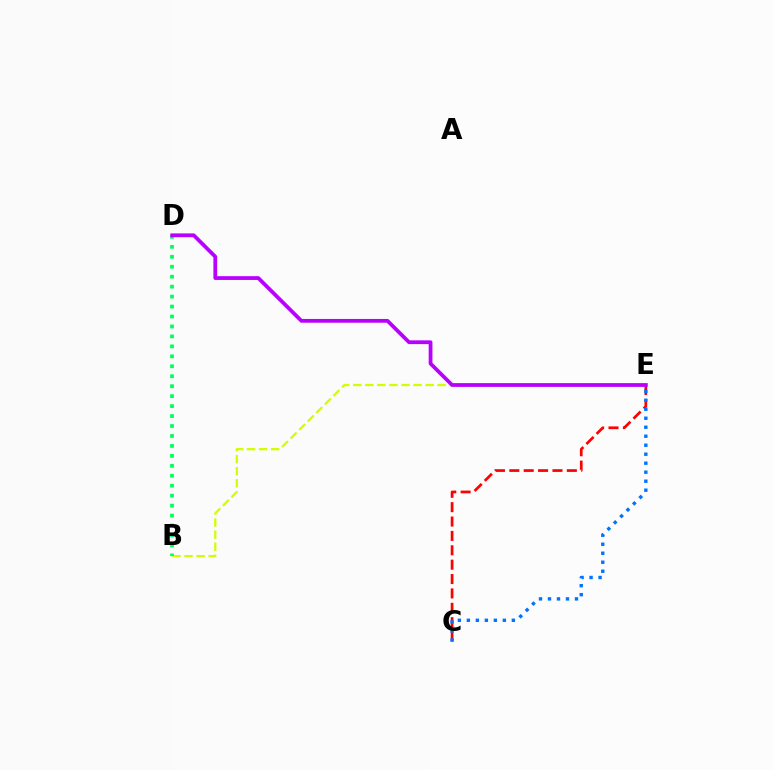{('B', 'E'): [{'color': '#d1ff00', 'line_style': 'dashed', 'thickness': 1.64}], ('C', 'E'): [{'color': '#ff0000', 'line_style': 'dashed', 'thickness': 1.95}, {'color': '#0074ff', 'line_style': 'dotted', 'thickness': 2.44}], ('B', 'D'): [{'color': '#00ff5c', 'line_style': 'dotted', 'thickness': 2.7}], ('D', 'E'): [{'color': '#b900ff', 'line_style': 'solid', 'thickness': 2.71}]}